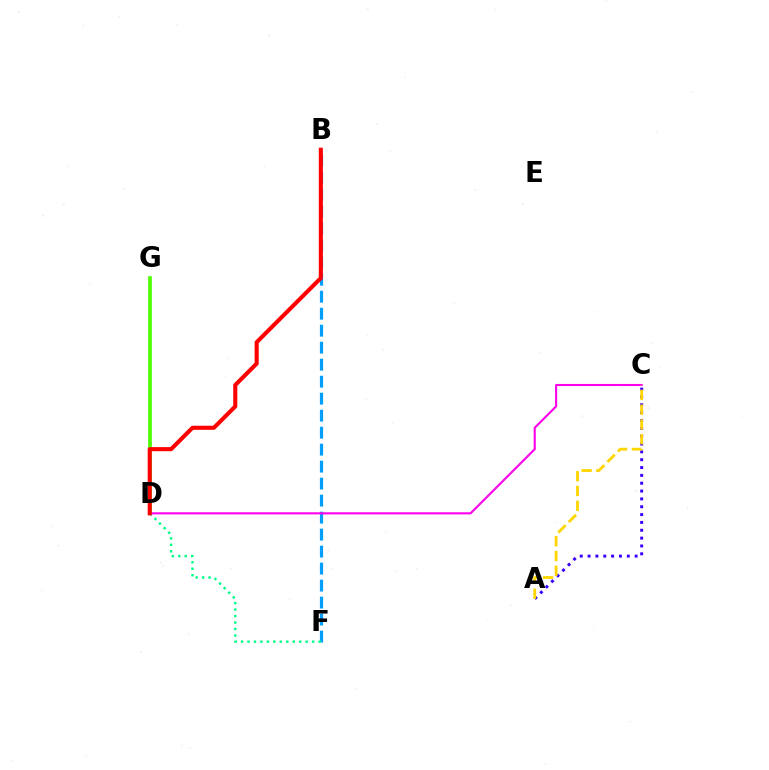{('B', 'F'): [{'color': '#009eff', 'line_style': 'dashed', 'thickness': 2.31}], ('D', 'G'): [{'color': '#4fff00', 'line_style': 'solid', 'thickness': 2.66}], ('D', 'F'): [{'color': '#00ff86', 'line_style': 'dotted', 'thickness': 1.76}], ('C', 'D'): [{'color': '#ff00ed', 'line_style': 'solid', 'thickness': 1.52}], ('B', 'D'): [{'color': '#ff0000', 'line_style': 'solid', 'thickness': 2.94}], ('A', 'C'): [{'color': '#3700ff', 'line_style': 'dotted', 'thickness': 2.13}, {'color': '#ffd500', 'line_style': 'dashed', 'thickness': 2.01}]}